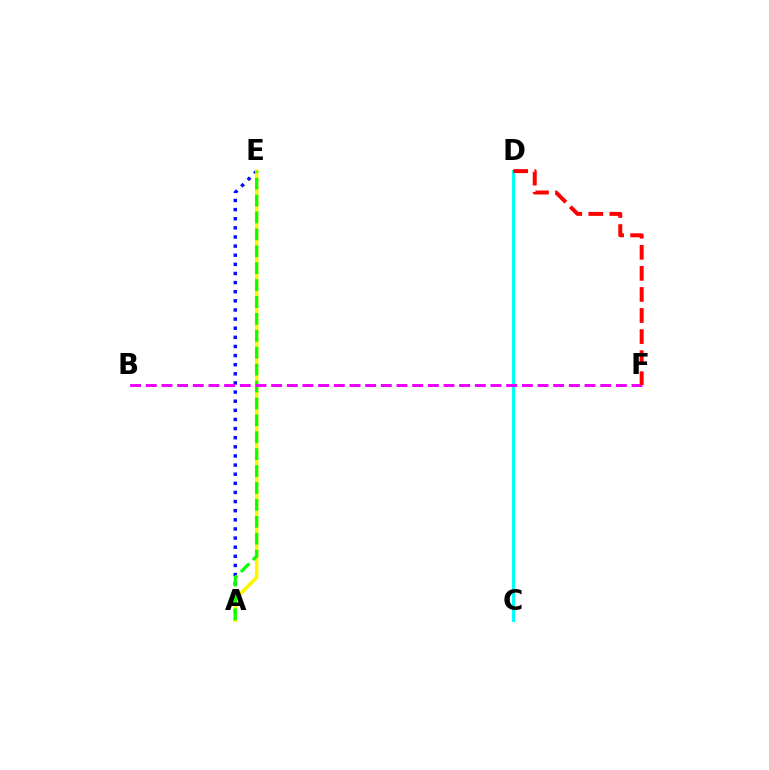{('A', 'E'): [{'color': '#0010ff', 'line_style': 'dotted', 'thickness': 2.48}, {'color': '#fcf500', 'line_style': 'solid', 'thickness': 2.54}, {'color': '#08ff00', 'line_style': 'dashed', 'thickness': 2.3}], ('C', 'D'): [{'color': '#00fff6', 'line_style': 'solid', 'thickness': 2.13}], ('B', 'F'): [{'color': '#ee00ff', 'line_style': 'dashed', 'thickness': 2.13}], ('D', 'F'): [{'color': '#ff0000', 'line_style': 'dashed', 'thickness': 2.86}]}